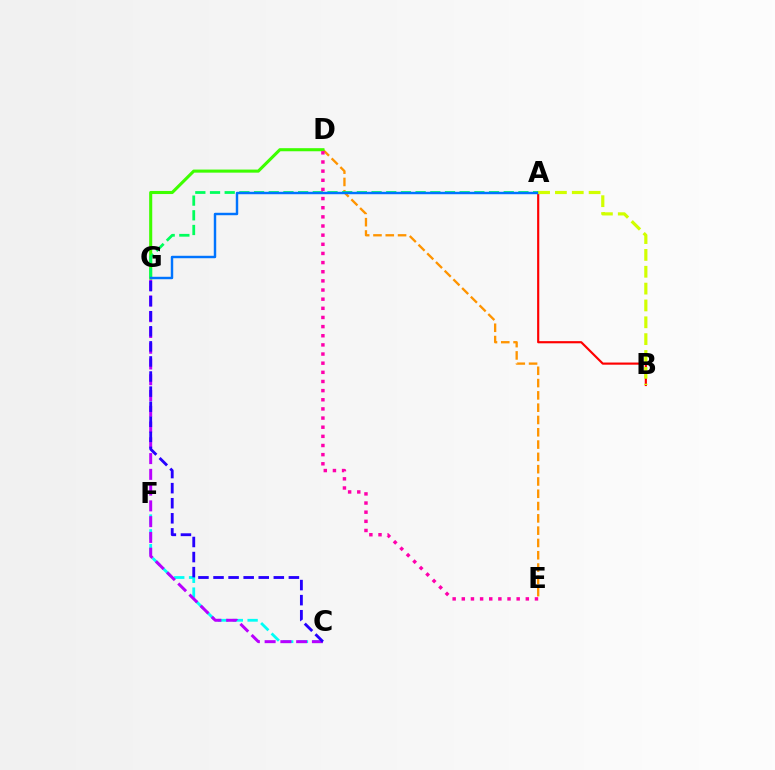{('C', 'F'): [{'color': '#00fff6', 'line_style': 'dashed', 'thickness': 2.01}], ('D', 'E'): [{'color': '#ff9400', 'line_style': 'dashed', 'thickness': 1.67}, {'color': '#ff00ac', 'line_style': 'dotted', 'thickness': 2.48}], ('C', 'G'): [{'color': '#b900ff', 'line_style': 'dashed', 'thickness': 2.14}, {'color': '#2500ff', 'line_style': 'dashed', 'thickness': 2.05}], ('A', 'B'): [{'color': '#ff0000', 'line_style': 'solid', 'thickness': 1.56}, {'color': '#d1ff00', 'line_style': 'dashed', 'thickness': 2.29}], ('D', 'G'): [{'color': '#3dff00', 'line_style': 'solid', 'thickness': 2.22}], ('A', 'G'): [{'color': '#00ff5c', 'line_style': 'dashed', 'thickness': 2.0}, {'color': '#0074ff', 'line_style': 'solid', 'thickness': 1.75}]}